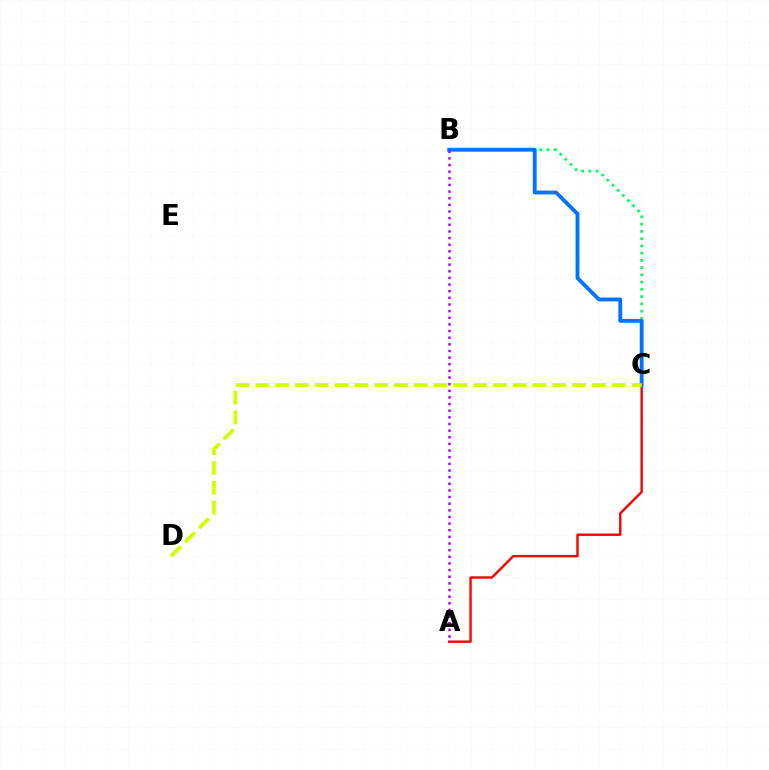{('A', 'C'): [{'color': '#ff0000', 'line_style': 'solid', 'thickness': 1.73}], ('B', 'C'): [{'color': '#00ff5c', 'line_style': 'dotted', 'thickness': 1.97}, {'color': '#0074ff', 'line_style': 'solid', 'thickness': 2.77}], ('A', 'B'): [{'color': '#b900ff', 'line_style': 'dotted', 'thickness': 1.8}], ('C', 'D'): [{'color': '#d1ff00', 'line_style': 'dashed', 'thickness': 2.69}]}